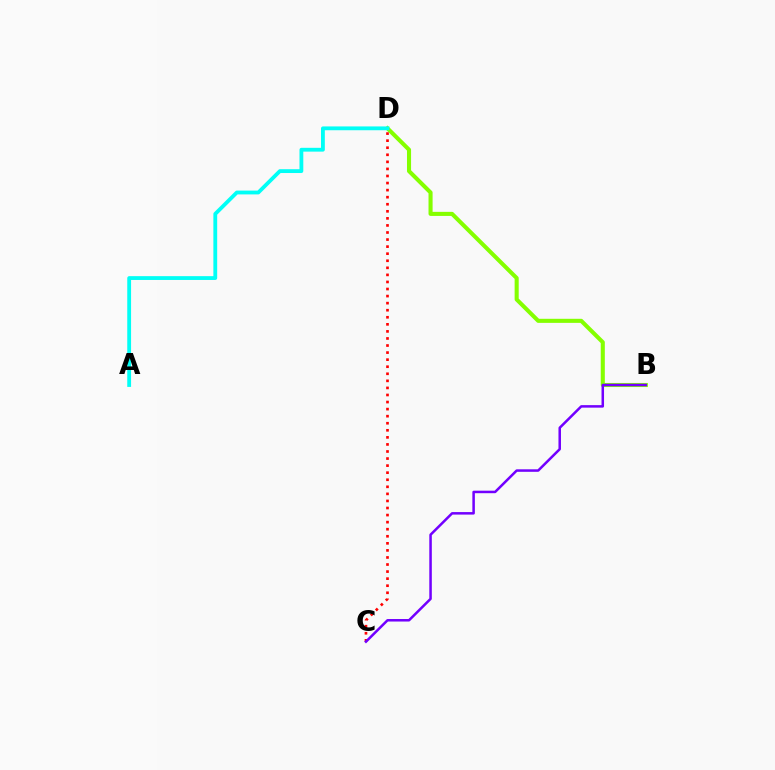{('B', 'D'): [{'color': '#84ff00', 'line_style': 'solid', 'thickness': 2.93}], ('A', 'D'): [{'color': '#00fff6', 'line_style': 'solid', 'thickness': 2.75}], ('C', 'D'): [{'color': '#ff0000', 'line_style': 'dotted', 'thickness': 1.92}], ('B', 'C'): [{'color': '#7200ff', 'line_style': 'solid', 'thickness': 1.81}]}